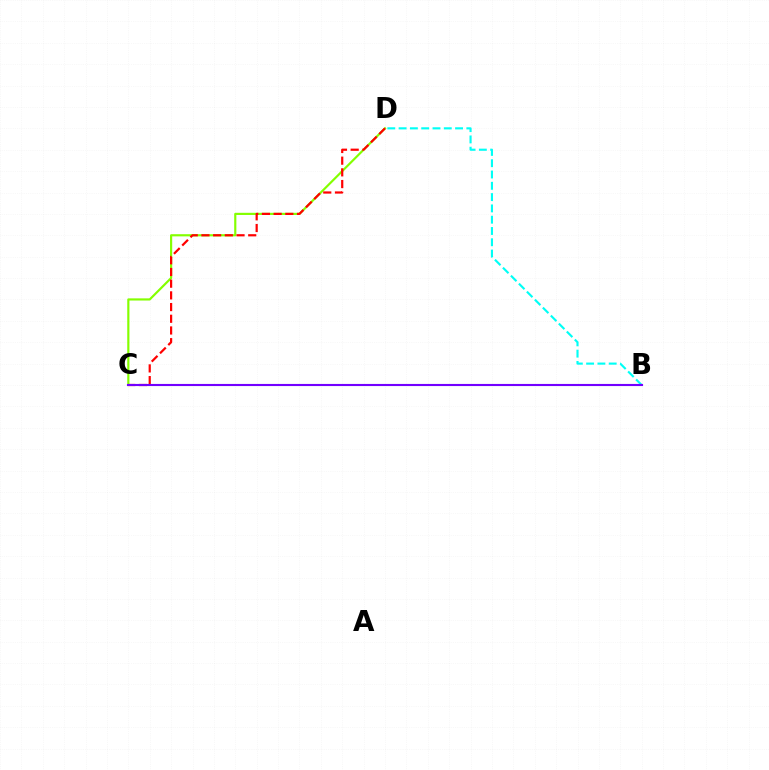{('B', 'D'): [{'color': '#00fff6', 'line_style': 'dashed', 'thickness': 1.53}], ('C', 'D'): [{'color': '#84ff00', 'line_style': 'solid', 'thickness': 1.56}, {'color': '#ff0000', 'line_style': 'dashed', 'thickness': 1.59}], ('B', 'C'): [{'color': '#7200ff', 'line_style': 'solid', 'thickness': 1.52}]}